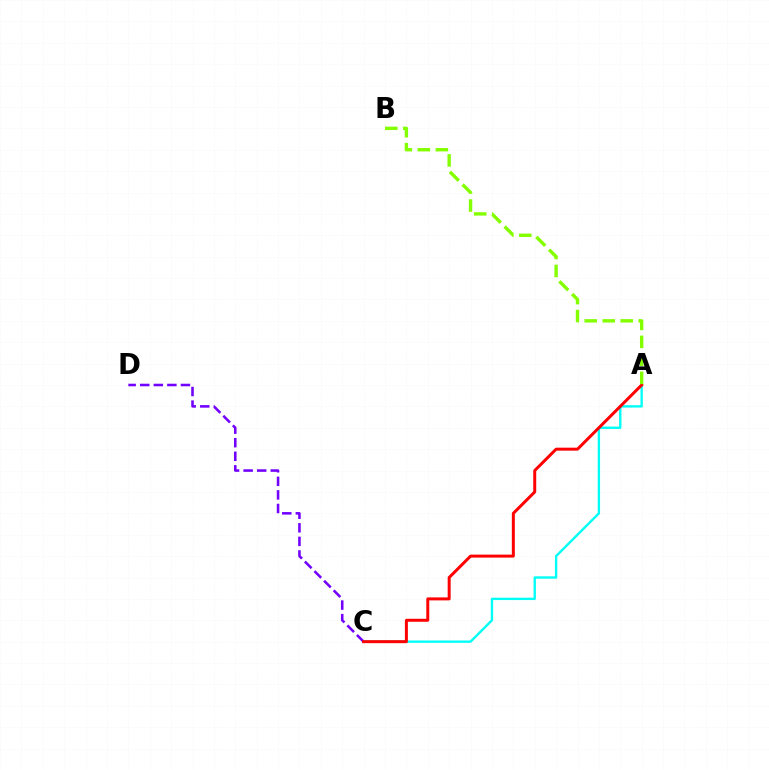{('A', 'C'): [{'color': '#00fff6', 'line_style': 'solid', 'thickness': 1.7}, {'color': '#ff0000', 'line_style': 'solid', 'thickness': 2.15}], ('C', 'D'): [{'color': '#7200ff', 'line_style': 'dashed', 'thickness': 1.84}], ('A', 'B'): [{'color': '#84ff00', 'line_style': 'dashed', 'thickness': 2.44}]}